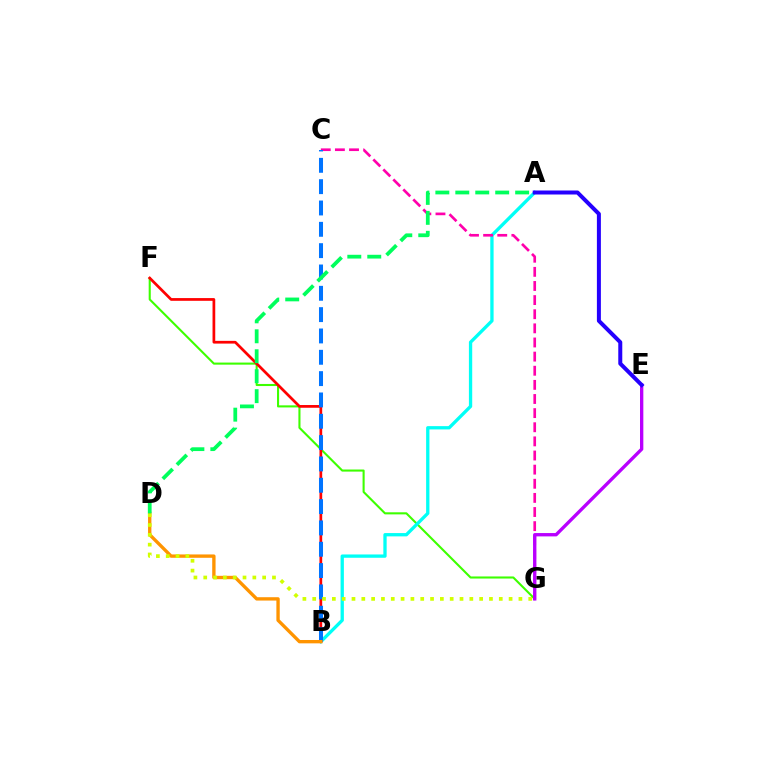{('F', 'G'): [{'color': '#3dff00', 'line_style': 'solid', 'thickness': 1.51}], ('A', 'B'): [{'color': '#00fff6', 'line_style': 'solid', 'thickness': 2.38}], ('C', 'G'): [{'color': '#ff00ac', 'line_style': 'dashed', 'thickness': 1.92}], ('B', 'F'): [{'color': '#ff0000', 'line_style': 'solid', 'thickness': 1.96}], ('E', 'G'): [{'color': '#b900ff', 'line_style': 'solid', 'thickness': 2.4}], ('B', 'C'): [{'color': '#0074ff', 'line_style': 'dashed', 'thickness': 2.9}], ('A', 'E'): [{'color': '#2500ff', 'line_style': 'solid', 'thickness': 2.88}], ('B', 'D'): [{'color': '#ff9400', 'line_style': 'solid', 'thickness': 2.41}], ('D', 'G'): [{'color': '#d1ff00', 'line_style': 'dotted', 'thickness': 2.67}], ('A', 'D'): [{'color': '#00ff5c', 'line_style': 'dashed', 'thickness': 2.71}]}